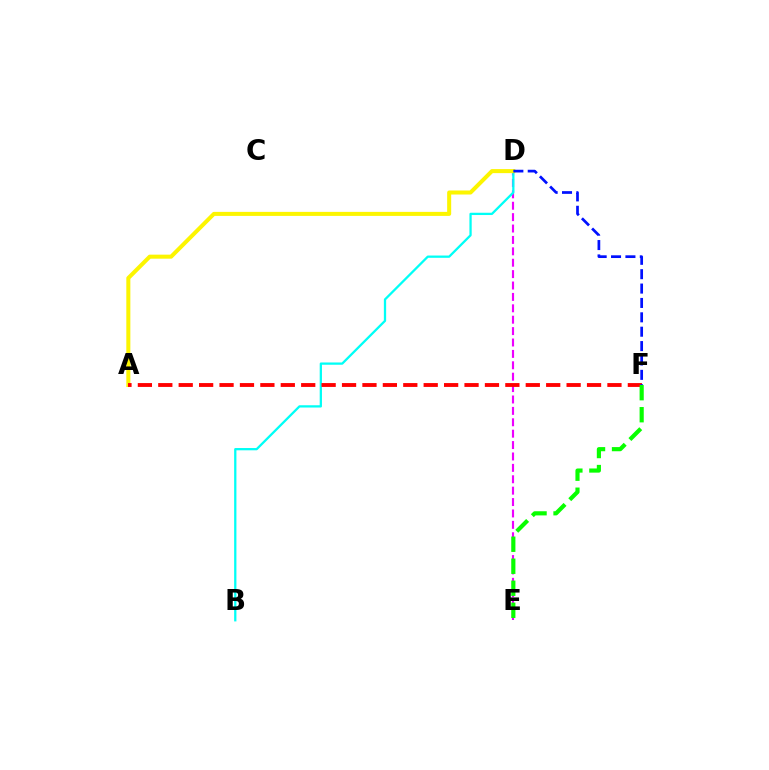{('D', 'E'): [{'color': '#ee00ff', 'line_style': 'dashed', 'thickness': 1.55}], ('B', 'D'): [{'color': '#00fff6', 'line_style': 'solid', 'thickness': 1.64}], ('A', 'D'): [{'color': '#fcf500', 'line_style': 'solid', 'thickness': 2.9}], ('A', 'F'): [{'color': '#ff0000', 'line_style': 'dashed', 'thickness': 2.77}], ('E', 'F'): [{'color': '#08ff00', 'line_style': 'dashed', 'thickness': 2.99}], ('D', 'F'): [{'color': '#0010ff', 'line_style': 'dashed', 'thickness': 1.95}]}